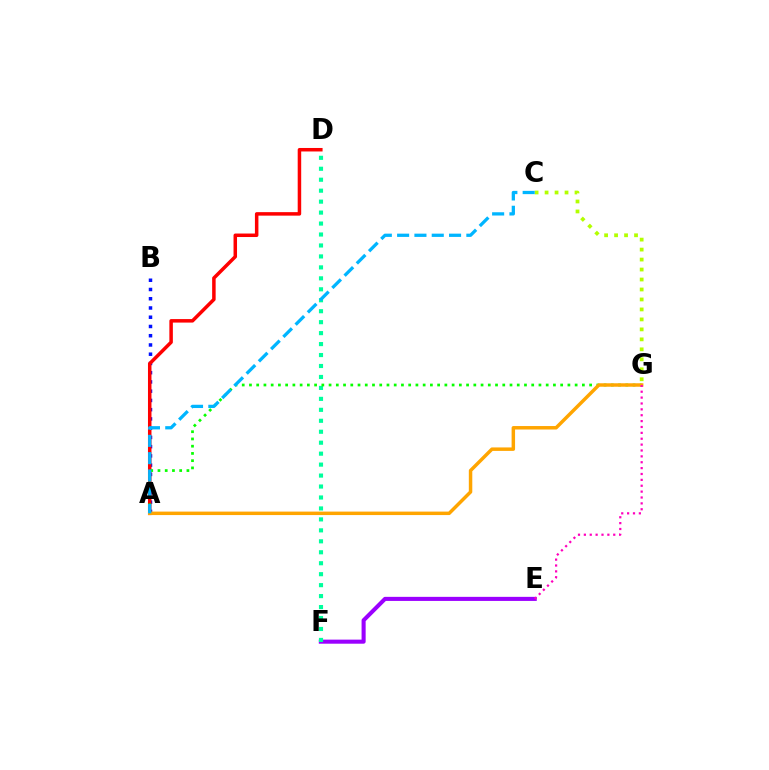{('E', 'F'): [{'color': '#9b00ff', 'line_style': 'solid', 'thickness': 2.93}], ('A', 'B'): [{'color': '#0010ff', 'line_style': 'dotted', 'thickness': 2.51}], ('A', 'D'): [{'color': '#ff0000', 'line_style': 'solid', 'thickness': 2.52}], ('C', 'G'): [{'color': '#b3ff00', 'line_style': 'dotted', 'thickness': 2.71}], ('D', 'F'): [{'color': '#00ff9d', 'line_style': 'dotted', 'thickness': 2.98}], ('A', 'G'): [{'color': '#08ff00', 'line_style': 'dotted', 'thickness': 1.97}, {'color': '#ffa500', 'line_style': 'solid', 'thickness': 2.5}], ('A', 'C'): [{'color': '#00b5ff', 'line_style': 'dashed', 'thickness': 2.35}], ('E', 'G'): [{'color': '#ff00bd', 'line_style': 'dotted', 'thickness': 1.6}]}